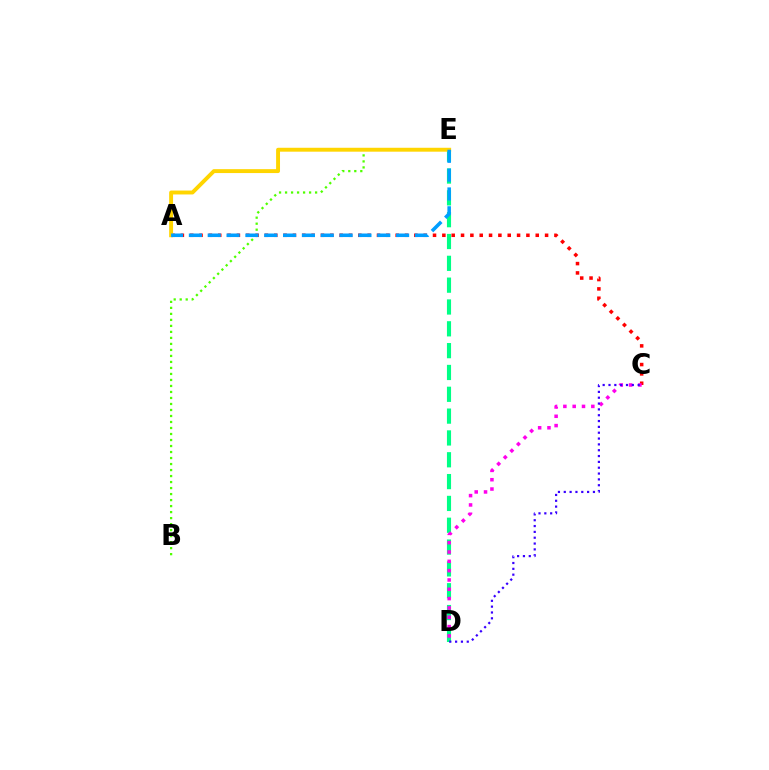{('D', 'E'): [{'color': '#00ff86', 'line_style': 'dashed', 'thickness': 2.97}], ('B', 'E'): [{'color': '#4fff00', 'line_style': 'dotted', 'thickness': 1.63}], ('A', 'C'): [{'color': '#ff0000', 'line_style': 'dotted', 'thickness': 2.54}], ('C', 'D'): [{'color': '#ff00ed', 'line_style': 'dotted', 'thickness': 2.53}, {'color': '#3700ff', 'line_style': 'dotted', 'thickness': 1.58}], ('A', 'E'): [{'color': '#ffd500', 'line_style': 'solid', 'thickness': 2.82}, {'color': '#009eff', 'line_style': 'dashed', 'thickness': 2.56}]}